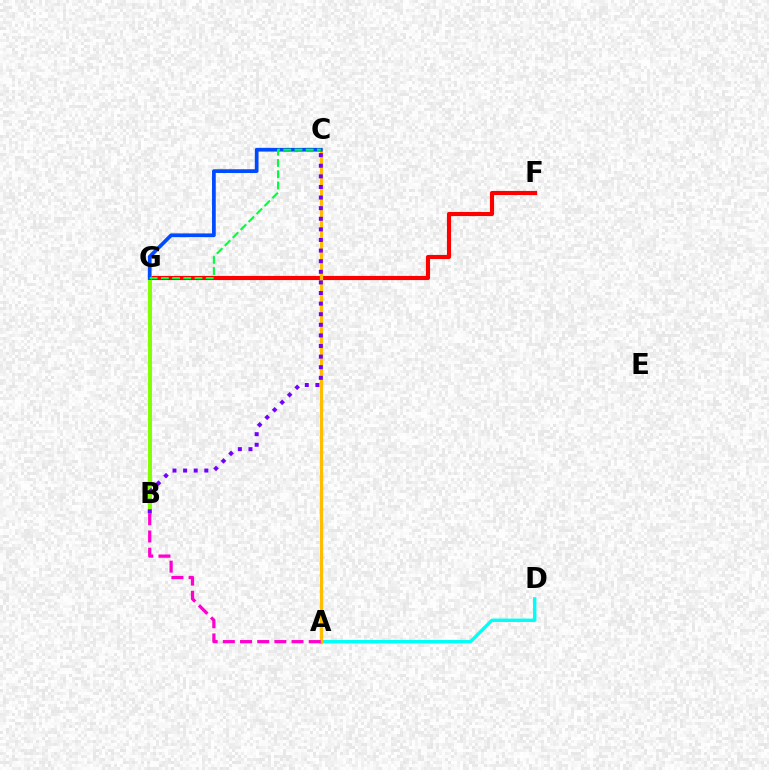{('F', 'G'): [{'color': '#ff0000', 'line_style': 'solid', 'thickness': 2.98}], ('A', 'D'): [{'color': '#00fff6', 'line_style': 'solid', 'thickness': 2.44}], ('A', 'C'): [{'color': '#ffbd00', 'line_style': 'solid', 'thickness': 2.31}], ('B', 'G'): [{'color': '#84ff00', 'line_style': 'solid', 'thickness': 2.87}], ('B', 'C'): [{'color': '#7200ff', 'line_style': 'dotted', 'thickness': 2.88}], ('C', 'G'): [{'color': '#004bff', 'line_style': 'solid', 'thickness': 2.68}, {'color': '#00ff39', 'line_style': 'dashed', 'thickness': 1.52}], ('A', 'B'): [{'color': '#ff00cf', 'line_style': 'dashed', 'thickness': 2.33}]}